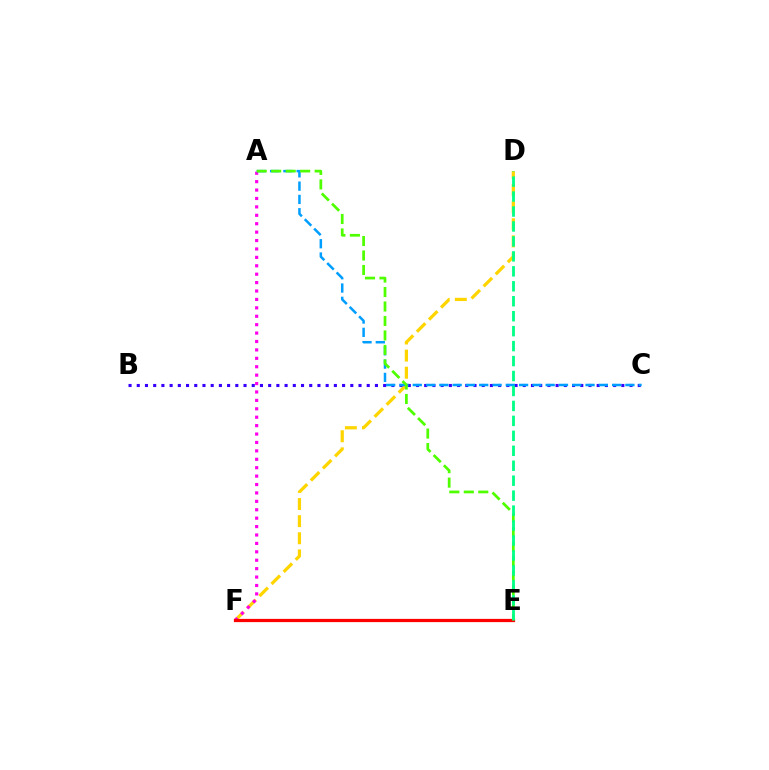{('D', 'F'): [{'color': '#ffd500', 'line_style': 'dashed', 'thickness': 2.32}], ('A', 'F'): [{'color': '#ff00ed', 'line_style': 'dotted', 'thickness': 2.29}], ('B', 'C'): [{'color': '#3700ff', 'line_style': 'dotted', 'thickness': 2.23}], ('A', 'C'): [{'color': '#009eff', 'line_style': 'dashed', 'thickness': 1.81}], ('E', 'F'): [{'color': '#ff0000', 'line_style': 'solid', 'thickness': 2.33}], ('A', 'E'): [{'color': '#4fff00', 'line_style': 'dashed', 'thickness': 1.97}], ('D', 'E'): [{'color': '#00ff86', 'line_style': 'dashed', 'thickness': 2.03}]}